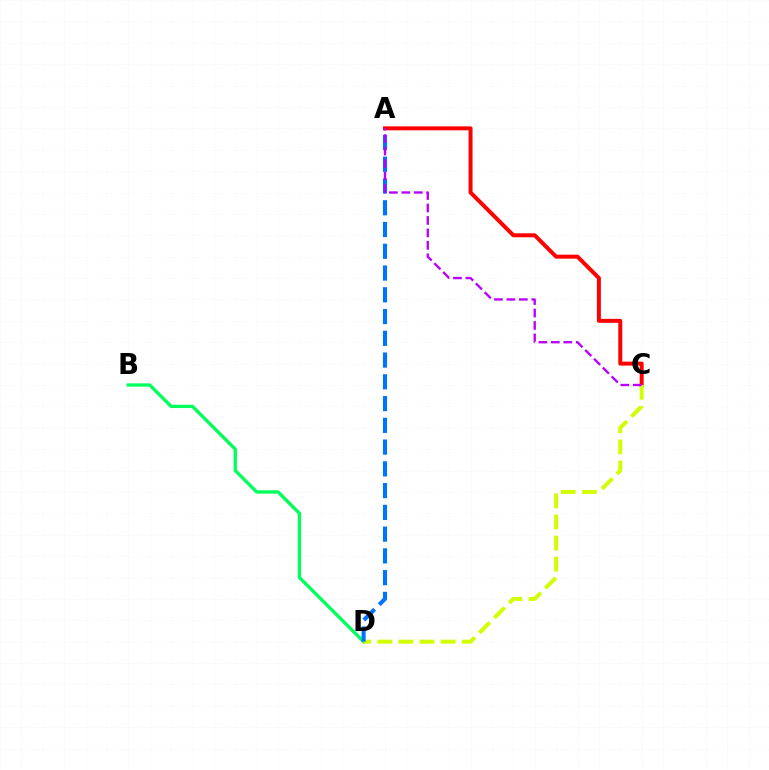{('B', 'D'): [{'color': '#00ff5c', 'line_style': 'solid', 'thickness': 2.39}], ('A', 'C'): [{'color': '#ff0000', 'line_style': 'solid', 'thickness': 2.86}, {'color': '#b900ff', 'line_style': 'dashed', 'thickness': 1.69}], ('C', 'D'): [{'color': '#d1ff00', 'line_style': 'dashed', 'thickness': 2.87}], ('A', 'D'): [{'color': '#0074ff', 'line_style': 'dashed', 'thickness': 2.96}]}